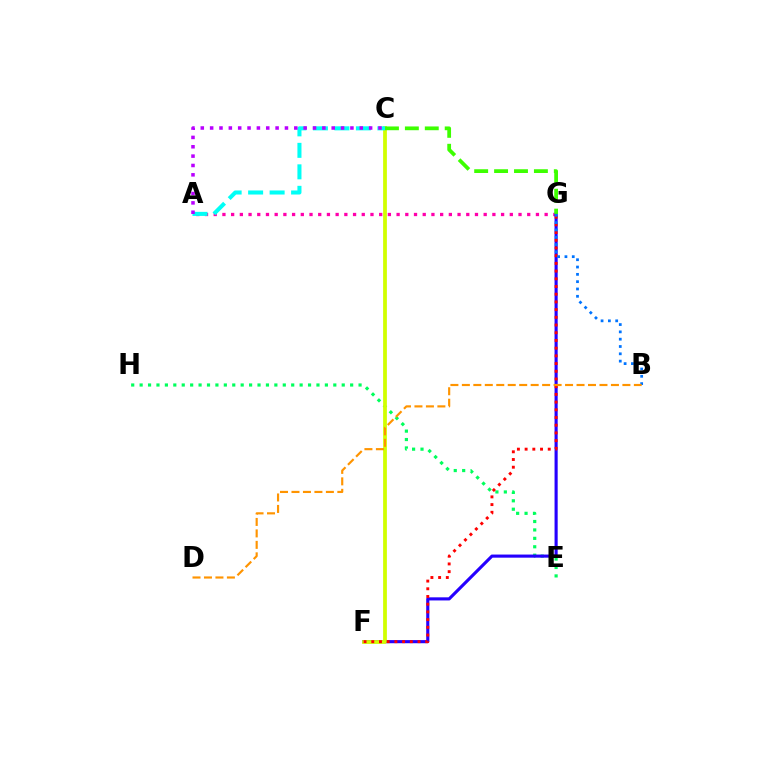{('E', 'H'): [{'color': '#00ff5c', 'line_style': 'dotted', 'thickness': 2.29}], ('A', 'G'): [{'color': '#ff00ac', 'line_style': 'dotted', 'thickness': 2.37}], ('F', 'G'): [{'color': '#2500ff', 'line_style': 'solid', 'thickness': 2.25}, {'color': '#ff0000', 'line_style': 'dotted', 'thickness': 2.09}], ('C', 'F'): [{'color': '#d1ff00', 'line_style': 'solid', 'thickness': 2.71}], ('A', 'C'): [{'color': '#00fff6', 'line_style': 'dashed', 'thickness': 2.92}, {'color': '#b900ff', 'line_style': 'dotted', 'thickness': 2.54}], ('B', 'G'): [{'color': '#0074ff', 'line_style': 'dotted', 'thickness': 1.99}], ('B', 'D'): [{'color': '#ff9400', 'line_style': 'dashed', 'thickness': 1.56}], ('C', 'G'): [{'color': '#3dff00', 'line_style': 'dashed', 'thickness': 2.7}]}